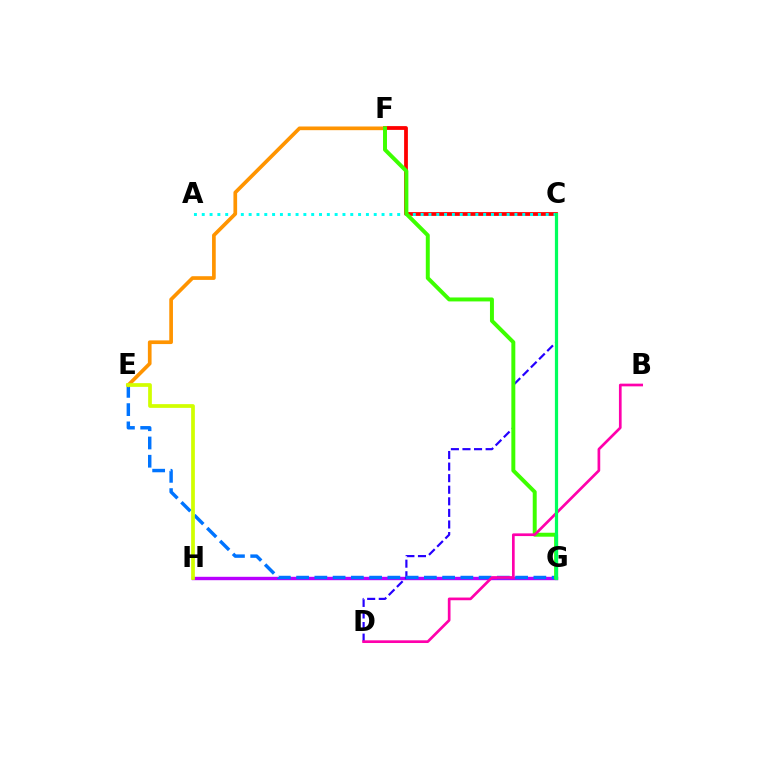{('G', 'H'): [{'color': '#b900ff', 'line_style': 'solid', 'thickness': 2.44}], ('C', 'F'): [{'color': '#ff0000', 'line_style': 'solid', 'thickness': 2.72}], ('C', 'D'): [{'color': '#2500ff', 'line_style': 'dashed', 'thickness': 1.57}], ('E', 'G'): [{'color': '#0074ff', 'line_style': 'dashed', 'thickness': 2.48}], ('A', 'C'): [{'color': '#00fff6', 'line_style': 'dotted', 'thickness': 2.12}], ('E', 'F'): [{'color': '#ff9400', 'line_style': 'solid', 'thickness': 2.65}], ('F', 'G'): [{'color': '#3dff00', 'line_style': 'solid', 'thickness': 2.85}], ('E', 'H'): [{'color': '#d1ff00', 'line_style': 'solid', 'thickness': 2.68}], ('B', 'D'): [{'color': '#ff00ac', 'line_style': 'solid', 'thickness': 1.94}], ('C', 'G'): [{'color': '#00ff5c', 'line_style': 'solid', 'thickness': 2.32}]}